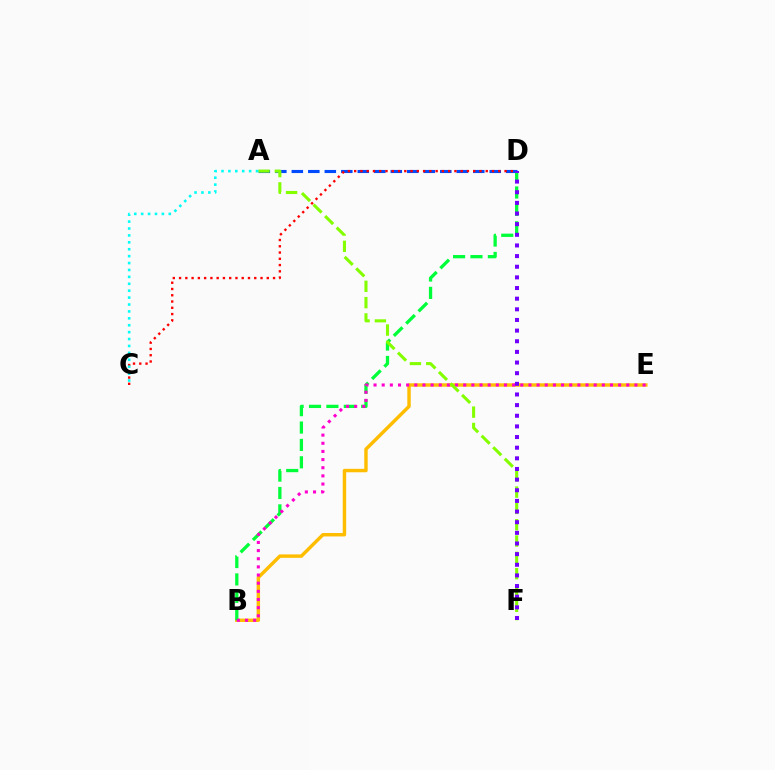{('B', 'E'): [{'color': '#ffbd00', 'line_style': 'solid', 'thickness': 2.47}, {'color': '#ff00cf', 'line_style': 'dotted', 'thickness': 2.22}], ('A', 'D'): [{'color': '#004bff', 'line_style': 'dashed', 'thickness': 2.24}], ('B', 'D'): [{'color': '#00ff39', 'line_style': 'dashed', 'thickness': 2.36}], ('C', 'D'): [{'color': '#ff0000', 'line_style': 'dotted', 'thickness': 1.7}], ('A', 'F'): [{'color': '#84ff00', 'line_style': 'dashed', 'thickness': 2.22}], ('A', 'C'): [{'color': '#00fff6', 'line_style': 'dotted', 'thickness': 1.88}], ('D', 'F'): [{'color': '#7200ff', 'line_style': 'dotted', 'thickness': 2.89}]}